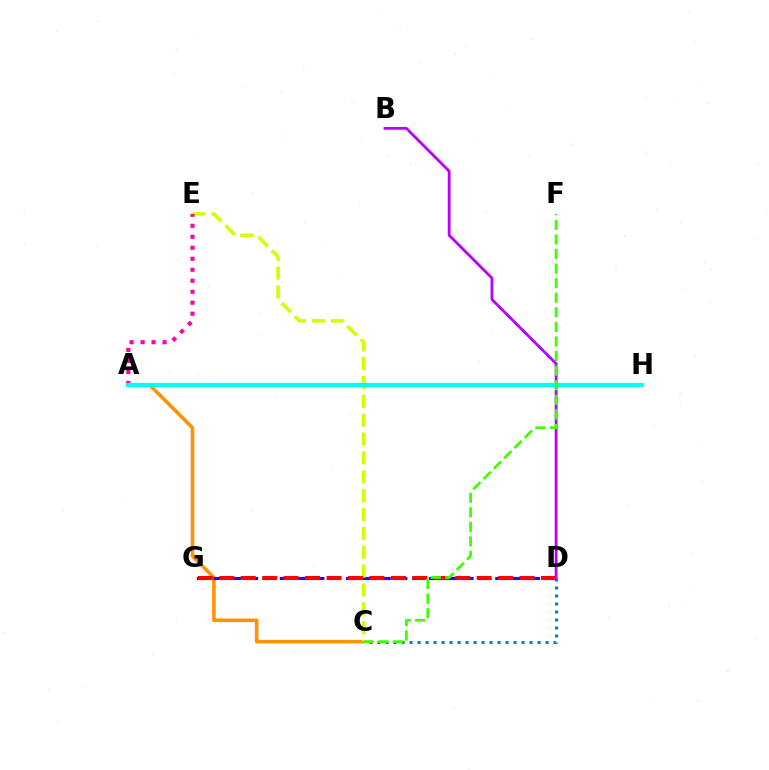{('A', 'H'): [{'color': '#00ff5c', 'line_style': 'solid', 'thickness': 2.87}, {'color': '#00fff6', 'line_style': 'solid', 'thickness': 3.0}], ('A', 'C'): [{'color': '#ff9400', 'line_style': 'solid', 'thickness': 2.58}], ('D', 'G'): [{'color': '#2500ff', 'line_style': 'dashed', 'thickness': 2.25}, {'color': '#ff0000', 'line_style': 'dashed', 'thickness': 2.91}], ('C', 'D'): [{'color': '#0074ff', 'line_style': 'dotted', 'thickness': 2.17}], ('C', 'E'): [{'color': '#d1ff00', 'line_style': 'dashed', 'thickness': 2.56}], ('A', 'E'): [{'color': '#ff00ac', 'line_style': 'dotted', 'thickness': 2.99}], ('B', 'D'): [{'color': '#b900ff', 'line_style': 'solid', 'thickness': 2.02}], ('C', 'F'): [{'color': '#3dff00', 'line_style': 'dashed', 'thickness': 1.98}]}